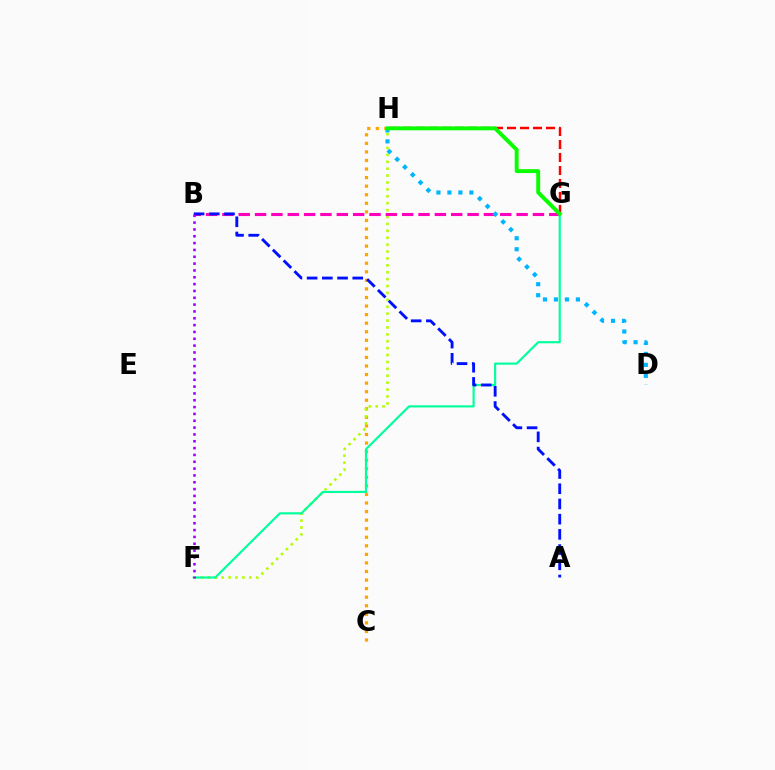{('C', 'H'): [{'color': '#ffa500', 'line_style': 'dotted', 'thickness': 2.33}], ('F', 'H'): [{'color': '#b3ff00', 'line_style': 'dotted', 'thickness': 1.88}], ('B', 'G'): [{'color': '#ff00bd', 'line_style': 'dashed', 'thickness': 2.22}], ('D', 'H'): [{'color': '#00b5ff', 'line_style': 'dotted', 'thickness': 2.98}], ('G', 'H'): [{'color': '#ff0000', 'line_style': 'dashed', 'thickness': 1.77}, {'color': '#08ff00', 'line_style': 'solid', 'thickness': 2.81}], ('F', 'G'): [{'color': '#00ff9d', 'line_style': 'solid', 'thickness': 1.55}], ('A', 'B'): [{'color': '#0010ff', 'line_style': 'dashed', 'thickness': 2.07}], ('B', 'F'): [{'color': '#9b00ff', 'line_style': 'dotted', 'thickness': 1.86}]}